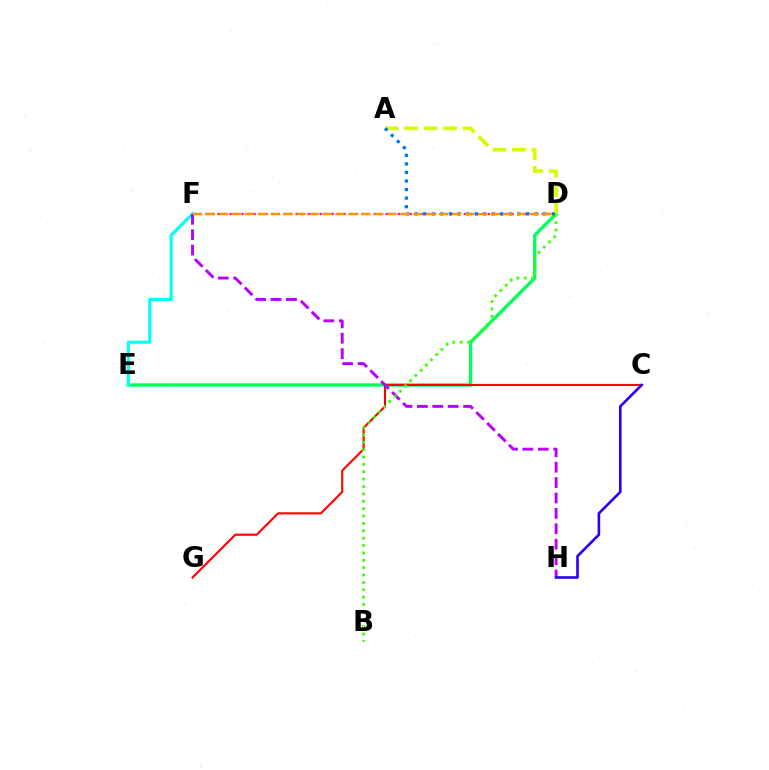{('D', 'E'): [{'color': '#00ff5c', 'line_style': 'solid', 'thickness': 2.42}], ('E', 'F'): [{'color': '#00fff6', 'line_style': 'solid', 'thickness': 2.24}], ('C', 'G'): [{'color': '#ff0000', 'line_style': 'solid', 'thickness': 1.51}], ('D', 'F'): [{'color': '#ff00ac', 'line_style': 'dotted', 'thickness': 1.63}, {'color': '#ff9400', 'line_style': 'dashed', 'thickness': 1.76}], ('A', 'D'): [{'color': '#d1ff00', 'line_style': 'dashed', 'thickness': 2.64}, {'color': '#0074ff', 'line_style': 'dotted', 'thickness': 2.33}], ('F', 'H'): [{'color': '#b900ff', 'line_style': 'dashed', 'thickness': 2.09}], ('C', 'H'): [{'color': '#2500ff', 'line_style': 'solid', 'thickness': 1.88}], ('B', 'D'): [{'color': '#3dff00', 'line_style': 'dotted', 'thickness': 2.0}]}